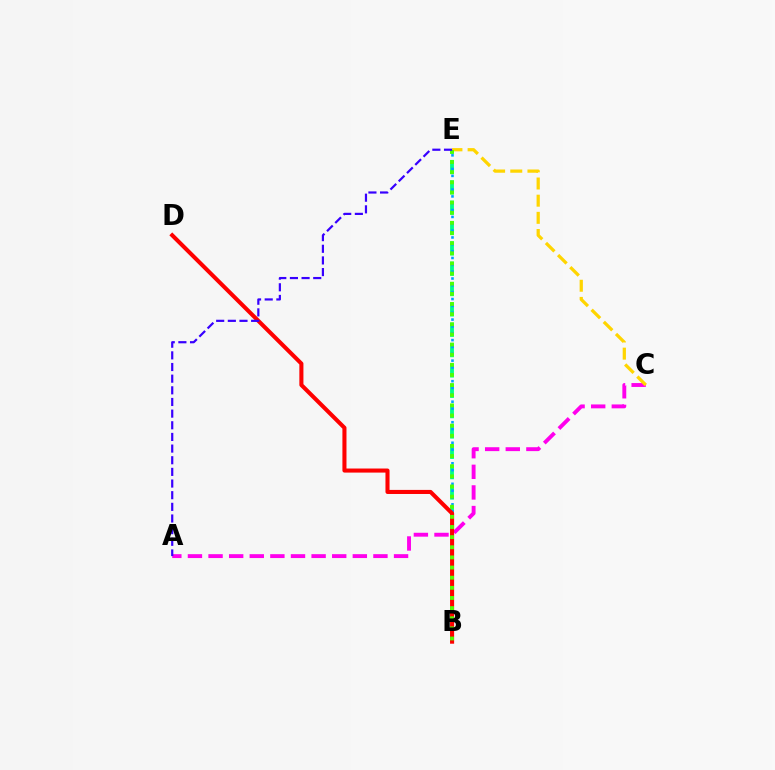{('B', 'E'): [{'color': '#00ff86', 'line_style': 'dashed', 'thickness': 2.76}, {'color': '#009eff', 'line_style': 'dotted', 'thickness': 1.86}, {'color': '#4fff00', 'line_style': 'dotted', 'thickness': 2.75}], ('A', 'C'): [{'color': '#ff00ed', 'line_style': 'dashed', 'thickness': 2.8}], ('C', 'E'): [{'color': '#ffd500', 'line_style': 'dashed', 'thickness': 2.33}], ('B', 'D'): [{'color': '#ff0000', 'line_style': 'solid', 'thickness': 2.93}], ('A', 'E'): [{'color': '#3700ff', 'line_style': 'dashed', 'thickness': 1.58}]}